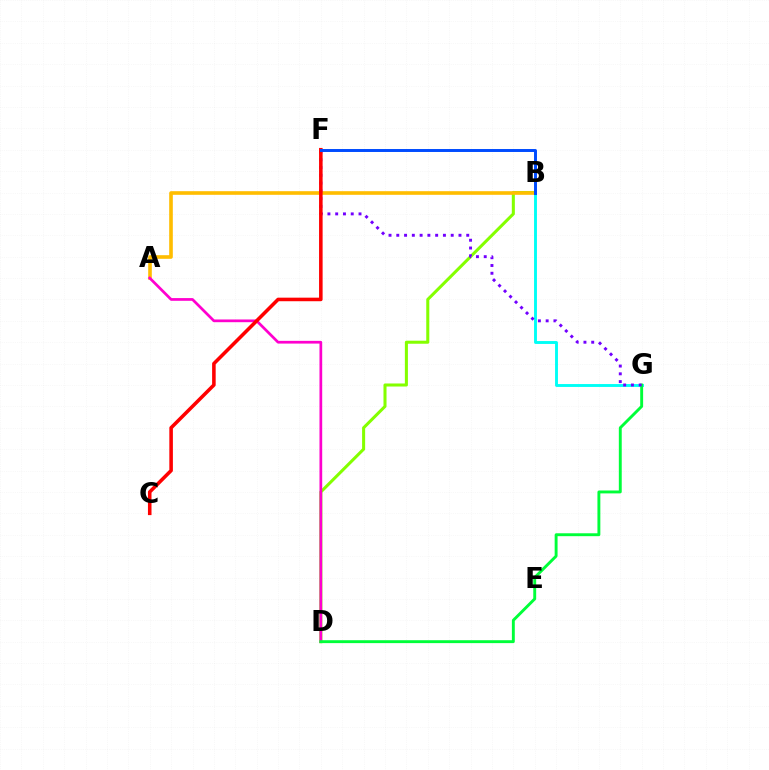{('B', 'D'): [{'color': '#84ff00', 'line_style': 'solid', 'thickness': 2.19}], ('A', 'B'): [{'color': '#ffbd00', 'line_style': 'solid', 'thickness': 2.61}], ('A', 'D'): [{'color': '#ff00cf', 'line_style': 'solid', 'thickness': 1.96}], ('B', 'G'): [{'color': '#00fff6', 'line_style': 'solid', 'thickness': 2.08}], ('D', 'G'): [{'color': '#00ff39', 'line_style': 'solid', 'thickness': 2.09}], ('F', 'G'): [{'color': '#7200ff', 'line_style': 'dotted', 'thickness': 2.11}], ('C', 'F'): [{'color': '#ff0000', 'line_style': 'solid', 'thickness': 2.56}], ('B', 'F'): [{'color': '#004bff', 'line_style': 'solid', 'thickness': 2.13}]}